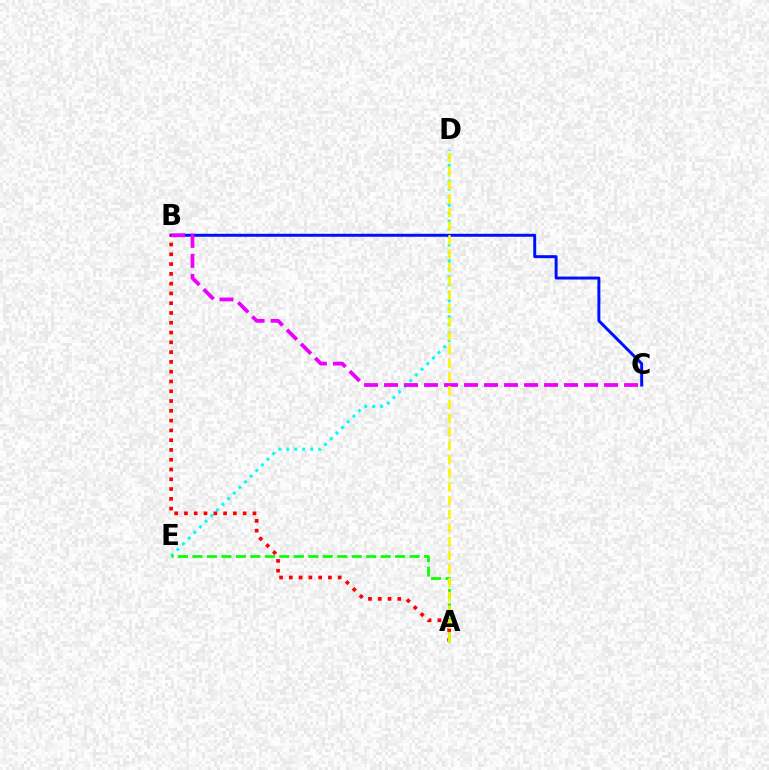{('D', 'E'): [{'color': '#00fff6', 'line_style': 'dotted', 'thickness': 2.17}], ('B', 'C'): [{'color': '#0010ff', 'line_style': 'solid', 'thickness': 2.14}, {'color': '#ee00ff', 'line_style': 'dashed', 'thickness': 2.72}], ('A', 'B'): [{'color': '#ff0000', 'line_style': 'dotted', 'thickness': 2.66}], ('A', 'E'): [{'color': '#08ff00', 'line_style': 'dashed', 'thickness': 1.97}], ('A', 'D'): [{'color': '#fcf500', 'line_style': 'dashed', 'thickness': 1.86}]}